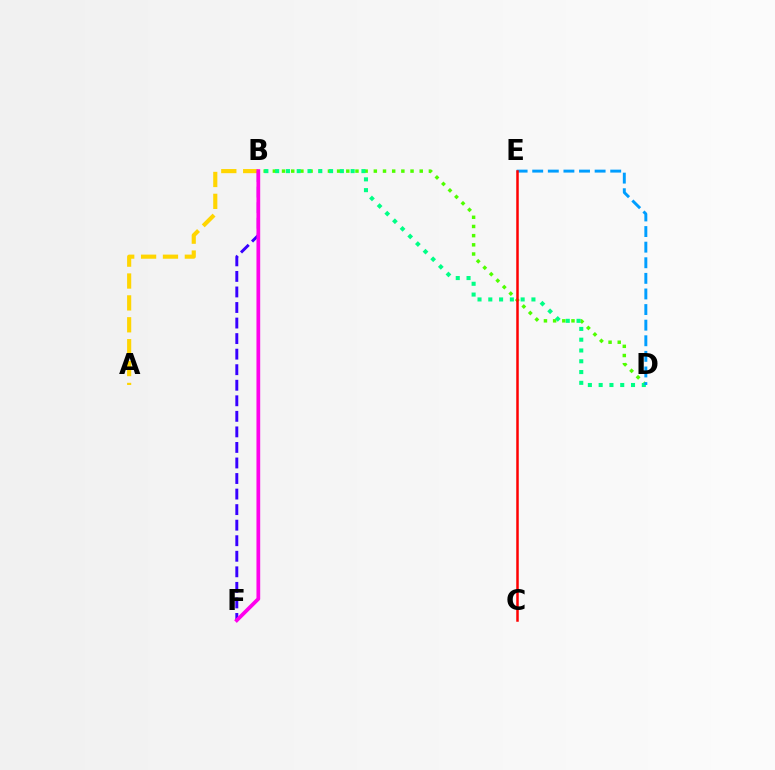{('B', 'D'): [{'color': '#4fff00', 'line_style': 'dotted', 'thickness': 2.49}, {'color': '#00ff86', 'line_style': 'dotted', 'thickness': 2.93}], ('A', 'B'): [{'color': '#ffd500', 'line_style': 'dashed', 'thickness': 2.97}], ('B', 'F'): [{'color': '#3700ff', 'line_style': 'dashed', 'thickness': 2.11}, {'color': '#ff00ed', 'line_style': 'solid', 'thickness': 2.69}], ('D', 'E'): [{'color': '#009eff', 'line_style': 'dashed', 'thickness': 2.12}], ('C', 'E'): [{'color': '#ff0000', 'line_style': 'solid', 'thickness': 1.8}]}